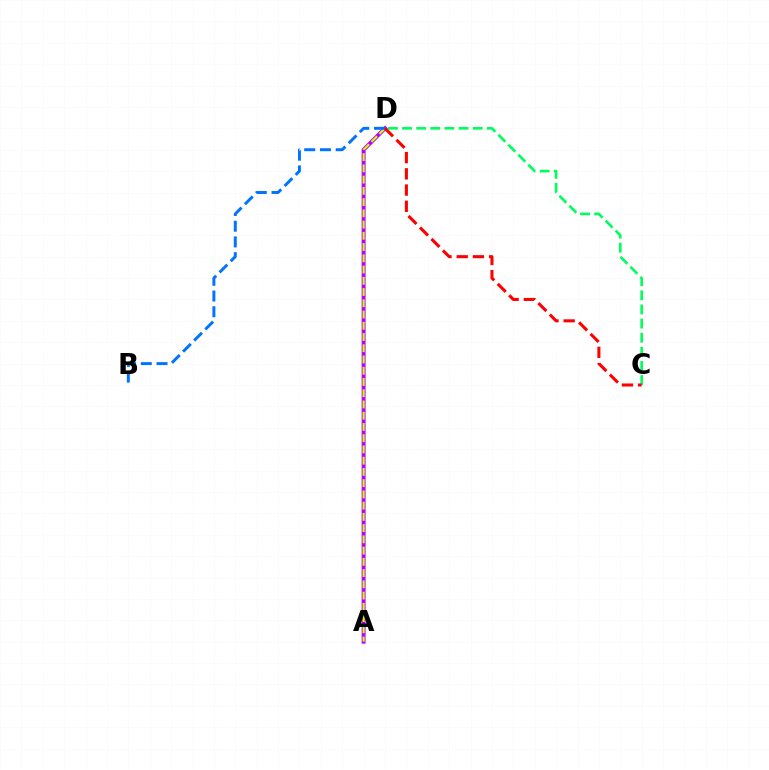{('C', 'D'): [{'color': '#00ff5c', 'line_style': 'dashed', 'thickness': 1.92}, {'color': '#ff0000', 'line_style': 'dashed', 'thickness': 2.2}], ('A', 'D'): [{'color': '#b900ff', 'line_style': 'solid', 'thickness': 2.85}, {'color': '#d1ff00', 'line_style': 'dashed', 'thickness': 1.53}], ('B', 'D'): [{'color': '#0074ff', 'line_style': 'dashed', 'thickness': 2.14}]}